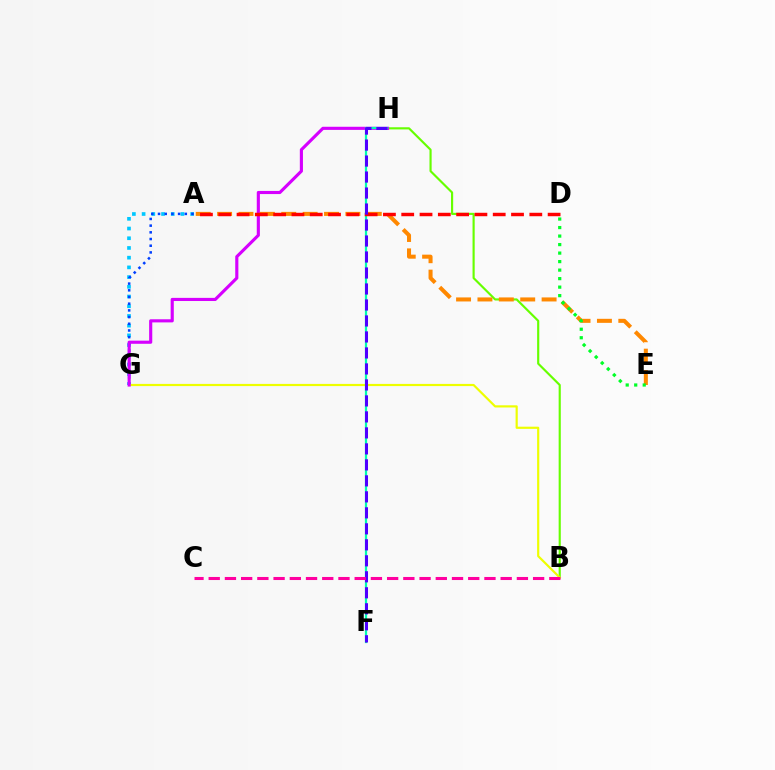{('A', 'G'): [{'color': '#00c7ff', 'line_style': 'dotted', 'thickness': 2.64}, {'color': '#003fff', 'line_style': 'dotted', 'thickness': 1.82}], ('B', 'H'): [{'color': '#66ff00', 'line_style': 'solid', 'thickness': 1.55}], ('B', 'G'): [{'color': '#eeff00', 'line_style': 'solid', 'thickness': 1.57}], ('G', 'H'): [{'color': '#d600ff', 'line_style': 'solid', 'thickness': 2.25}], ('A', 'E'): [{'color': '#ff8800', 'line_style': 'dashed', 'thickness': 2.91}], ('F', 'H'): [{'color': '#00ffaf', 'line_style': 'solid', 'thickness': 1.61}, {'color': '#4f00ff', 'line_style': 'dashed', 'thickness': 2.17}], ('A', 'D'): [{'color': '#ff0000', 'line_style': 'dashed', 'thickness': 2.49}], ('D', 'E'): [{'color': '#00ff27', 'line_style': 'dotted', 'thickness': 2.31}], ('B', 'C'): [{'color': '#ff00a0', 'line_style': 'dashed', 'thickness': 2.2}]}